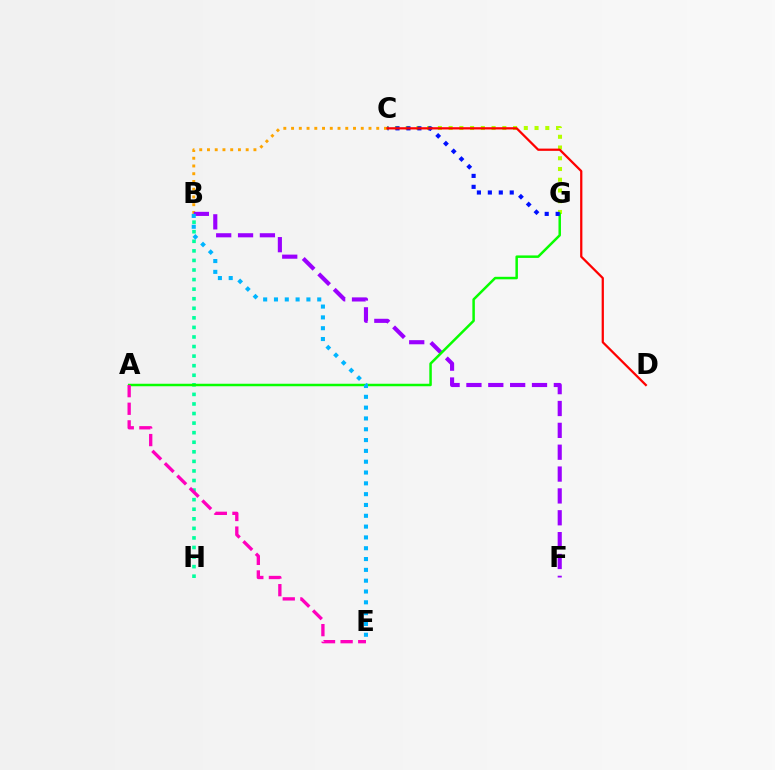{('B', 'C'): [{'color': '#ffa500', 'line_style': 'dotted', 'thickness': 2.1}], ('B', 'F'): [{'color': '#9b00ff', 'line_style': 'dashed', 'thickness': 2.97}], ('B', 'H'): [{'color': '#00ff9d', 'line_style': 'dotted', 'thickness': 2.6}], ('C', 'G'): [{'color': '#b3ff00', 'line_style': 'dotted', 'thickness': 2.92}, {'color': '#0010ff', 'line_style': 'dotted', 'thickness': 2.97}], ('A', 'G'): [{'color': '#08ff00', 'line_style': 'solid', 'thickness': 1.8}], ('A', 'E'): [{'color': '#ff00bd', 'line_style': 'dashed', 'thickness': 2.39}], ('B', 'E'): [{'color': '#00b5ff', 'line_style': 'dotted', 'thickness': 2.94}], ('C', 'D'): [{'color': '#ff0000', 'line_style': 'solid', 'thickness': 1.62}]}